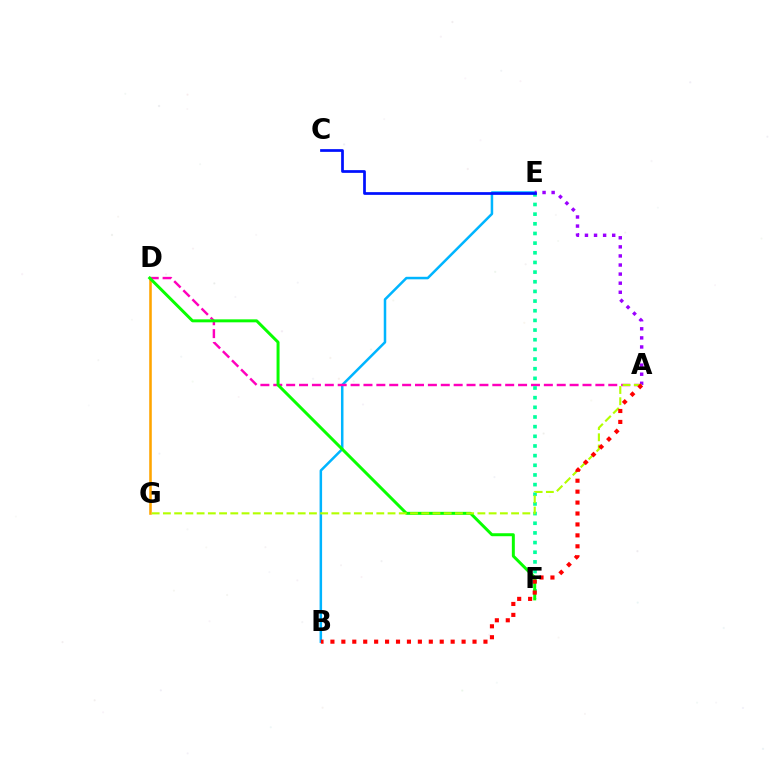{('D', 'G'): [{'color': '#ffa500', 'line_style': 'solid', 'thickness': 1.85}], ('B', 'E'): [{'color': '#00b5ff', 'line_style': 'solid', 'thickness': 1.81}], ('A', 'D'): [{'color': '#ff00bd', 'line_style': 'dashed', 'thickness': 1.75}], ('E', 'F'): [{'color': '#00ff9d', 'line_style': 'dotted', 'thickness': 2.62}], ('A', 'E'): [{'color': '#9b00ff', 'line_style': 'dotted', 'thickness': 2.47}], ('C', 'E'): [{'color': '#0010ff', 'line_style': 'solid', 'thickness': 1.97}], ('D', 'F'): [{'color': '#08ff00', 'line_style': 'solid', 'thickness': 2.14}], ('A', 'G'): [{'color': '#b3ff00', 'line_style': 'dashed', 'thickness': 1.53}], ('A', 'B'): [{'color': '#ff0000', 'line_style': 'dotted', 'thickness': 2.97}]}